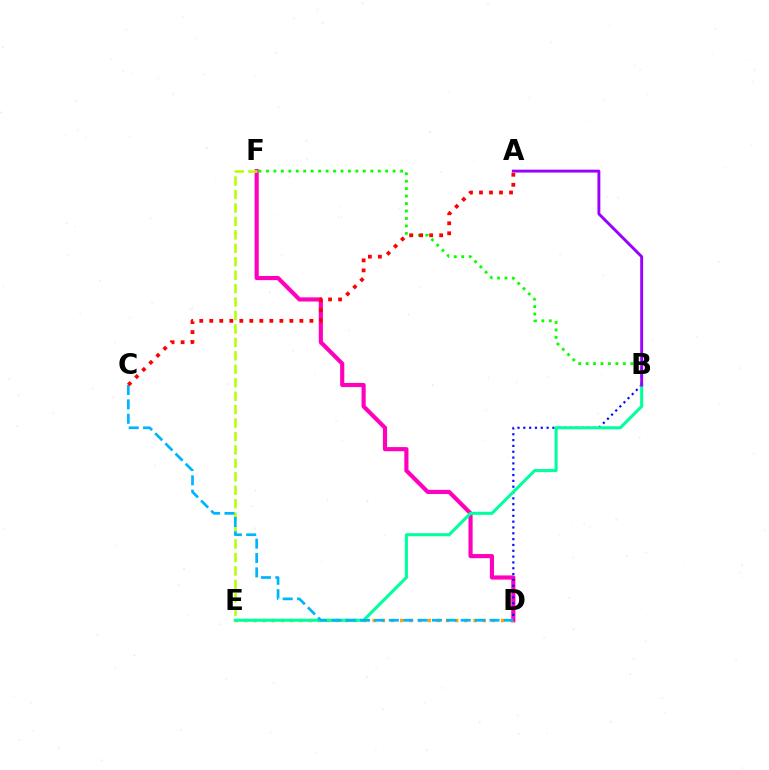{('D', 'F'): [{'color': '#ff00bd', 'line_style': 'solid', 'thickness': 2.98}], ('D', 'E'): [{'color': '#ffa500', 'line_style': 'dotted', 'thickness': 2.49}], ('B', 'D'): [{'color': '#0010ff', 'line_style': 'dotted', 'thickness': 1.58}], ('B', 'F'): [{'color': '#08ff00', 'line_style': 'dotted', 'thickness': 2.02}], ('E', 'F'): [{'color': '#b3ff00', 'line_style': 'dashed', 'thickness': 1.83}], ('B', 'E'): [{'color': '#00ff9d', 'line_style': 'solid', 'thickness': 2.2}], ('C', 'D'): [{'color': '#00b5ff', 'line_style': 'dashed', 'thickness': 1.95}], ('A', 'C'): [{'color': '#ff0000', 'line_style': 'dotted', 'thickness': 2.72}], ('A', 'B'): [{'color': '#9b00ff', 'line_style': 'solid', 'thickness': 2.08}]}